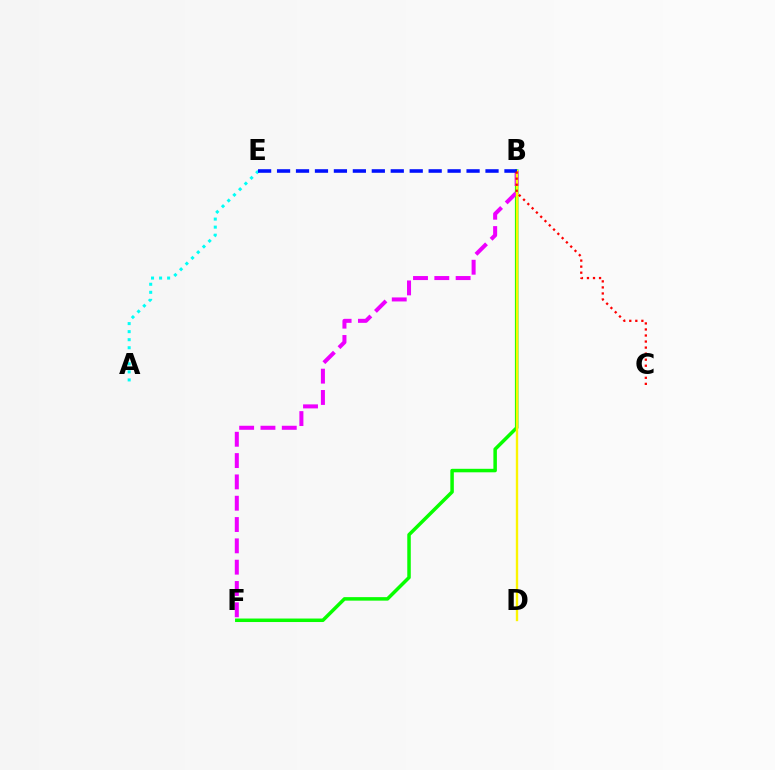{('A', 'E'): [{'color': '#00fff6', 'line_style': 'dotted', 'thickness': 2.19}], ('B', 'F'): [{'color': '#08ff00', 'line_style': 'solid', 'thickness': 2.52}, {'color': '#ee00ff', 'line_style': 'dashed', 'thickness': 2.9}], ('B', 'D'): [{'color': '#fcf500', 'line_style': 'solid', 'thickness': 1.71}], ('B', 'E'): [{'color': '#0010ff', 'line_style': 'dashed', 'thickness': 2.57}], ('B', 'C'): [{'color': '#ff0000', 'line_style': 'dotted', 'thickness': 1.64}]}